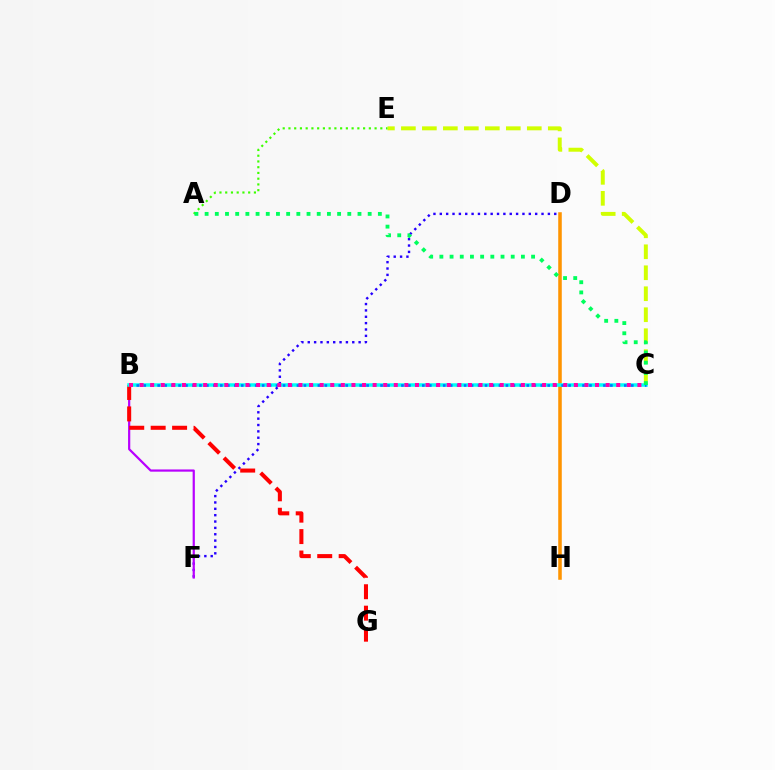{('D', 'H'): [{'color': '#ff9400', 'line_style': 'solid', 'thickness': 2.56}], ('C', 'E'): [{'color': '#d1ff00', 'line_style': 'dashed', 'thickness': 2.85}], ('D', 'F'): [{'color': '#2500ff', 'line_style': 'dotted', 'thickness': 1.73}], ('B', 'F'): [{'color': '#b900ff', 'line_style': 'solid', 'thickness': 1.59}], ('B', 'G'): [{'color': '#ff0000', 'line_style': 'dashed', 'thickness': 2.91}], ('B', 'C'): [{'color': '#00fff6', 'line_style': 'solid', 'thickness': 2.53}, {'color': '#0074ff', 'line_style': 'dotted', 'thickness': 1.89}, {'color': '#ff00ac', 'line_style': 'dotted', 'thickness': 2.88}], ('A', 'E'): [{'color': '#3dff00', 'line_style': 'dotted', 'thickness': 1.56}], ('A', 'C'): [{'color': '#00ff5c', 'line_style': 'dotted', 'thickness': 2.77}]}